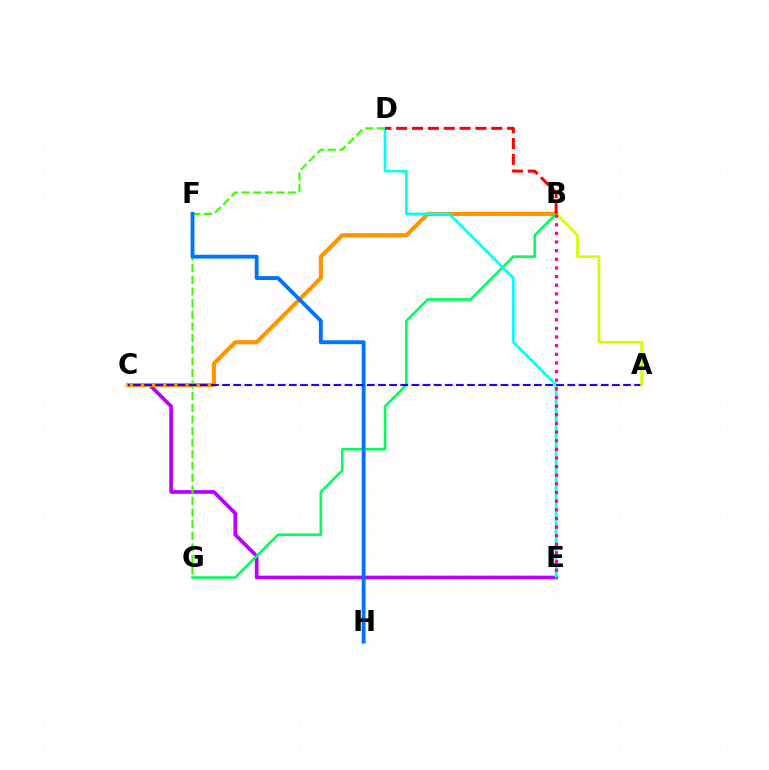{('C', 'E'): [{'color': '#b900ff', 'line_style': 'solid', 'thickness': 2.65}], ('B', 'C'): [{'color': '#ff9400', 'line_style': 'solid', 'thickness': 2.97}], ('B', 'G'): [{'color': '#00ff5c', 'line_style': 'solid', 'thickness': 1.89}], ('D', 'G'): [{'color': '#3dff00', 'line_style': 'dashed', 'thickness': 1.58}], ('D', 'E'): [{'color': '#00fff6', 'line_style': 'solid', 'thickness': 1.93}], ('F', 'H'): [{'color': '#0074ff', 'line_style': 'solid', 'thickness': 2.79}], ('A', 'C'): [{'color': '#2500ff', 'line_style': 'dashed', 'thickness': 1.51}], ('A', 'B'): [{'color': '#d1ff00', 'line_style': 'solid', 'thickness': 1.96}], ('B', 'D'): [{'color': '#ff0000', 'line_style': 'dashed', 'thickness': 2.15}], ('B', 'E'): [{'color': '#ff00ac', 'line_style': 'dotted', 'thickness': 2.35}]}